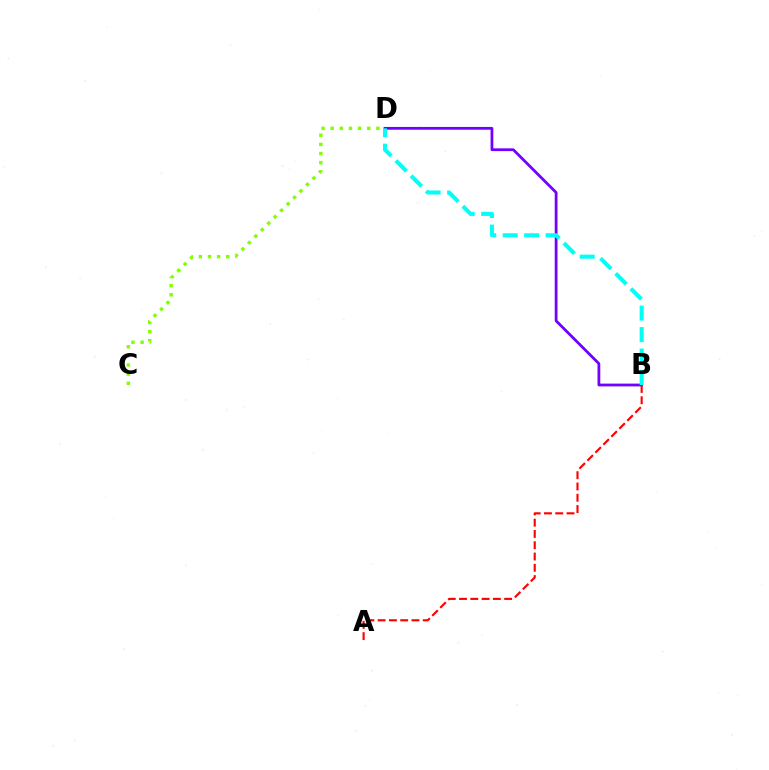{('B', 'D'): [{'color': '#7200ff', 'line_style': 'solid', 'thickness': 2.0}, {'color': '#00fff6', 'line_style': 'dashed', 'thickness': 2.92}], ('C', 'D'): [{'color': '#84ff00', 'line_style': 'dotted', 'thickness': 2.48}], ('A', 'B'): [{'color': '#ff0000', 'line_style': 'dashed', 'thickness': 1.53}]}